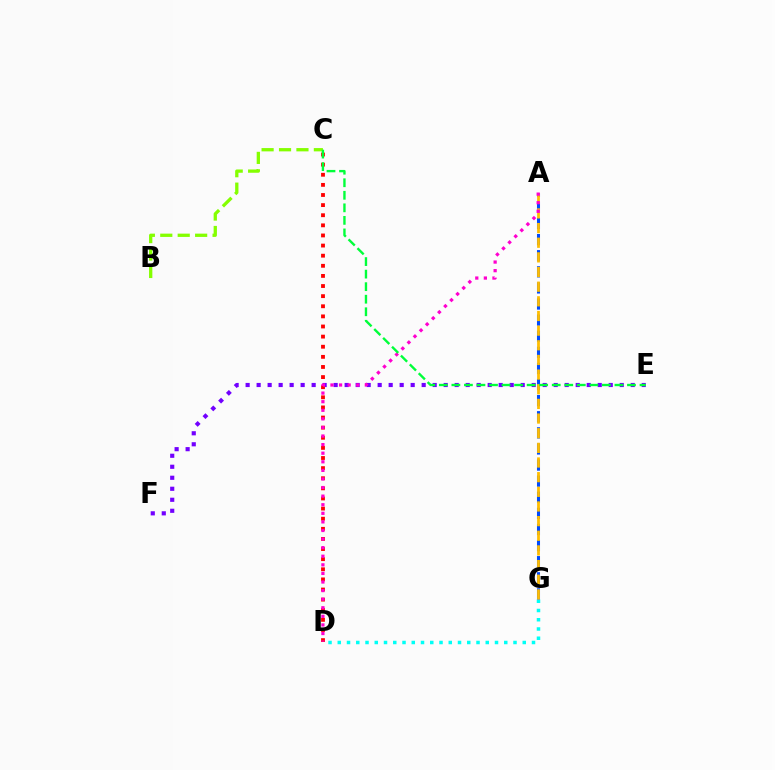{('B', 'C'): [{'color': '#84ff00', 'line_style': 'dashed', 'thickness': 2.37}], ('E', 'F'): [{'color': '#7200ff', 'line_style': 'dotted', 'thickness': 2.99}], ('C', 'D'): [{'color': '#ff0000', 'line_style': 'dotted', 'thickness': 2.75}], ('D', 'G'): [{'color': '#00fff6', 'line_style': 'dotted', 'thickness': 2.51}], ('A', 'G'): [{'color': '#004bff', 'line_style': 'dashed', 'thickness': 2.19}, {'color': '#ffbd00', 'line_style': 'dashed', 'thickness': 1.99}], ('A', 'D'): [{'color': '#ff00cf', 'line_style': 'dotted', 'thickness': 2.33}], ('C', 'E'): [{'color': '#00ff39', 'line_style': 'dashed', 'thickness': 1.7}]}